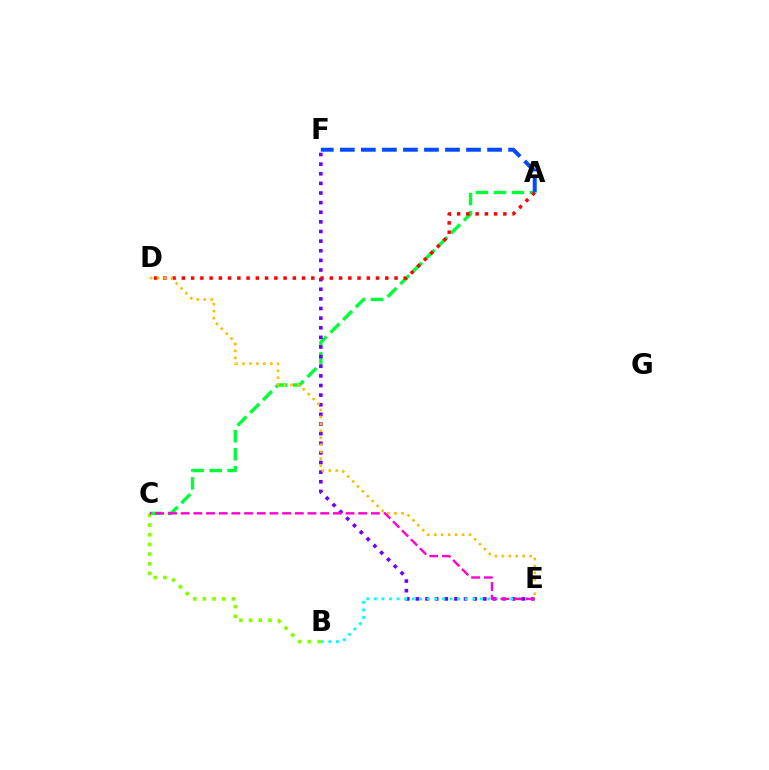{('A', 'C'): [{'color': '#00ff39', 'line_style': 'dashed', 'thickness': 2.44}], ('E', 'F'): [{'color': '#7200ff', 'line_style': 'dotted', 'thickness': 2.61}], ('A', 'D'): [{'color': '#ff0000', 'line_style': 'dotted', 'thickness': 2.51}], ('B', 'E'): [{'color': '#00fff6', 'line_style': 'dotted', 'thickness': 2.06}], ('D', 'E'): [{'color': '#ffbd00', 'line_style': 'dotted', 'thickness': 1.89}], ('B', 'C'): [{'color': '#84ff00', 'line_style': 'dotted', 'thickness': 2.62}], ('A', 'F'): [{'color': '#004bff', 'line_style': 'dashed', 'thickness': 2.86}], ('C', 'E'): [{'color': '#ff00cf', 'line_style': 'dashed', 'thickness': 1.72}]}